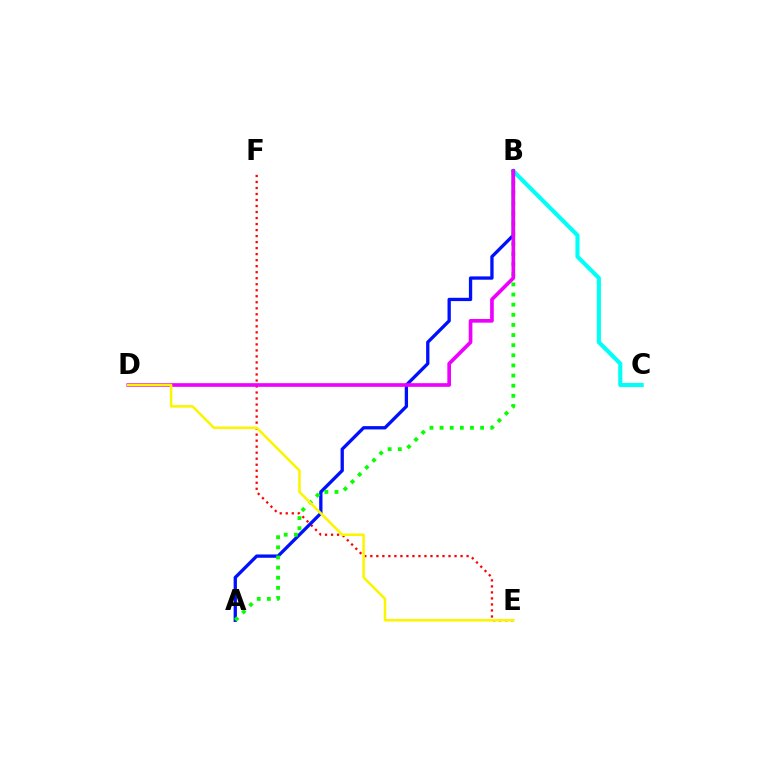{('B', 'C'): [{'color': '#00fff6', 'line_style': 'solid', 'thickness': 2.96}], ('E', 'F'): [{'color': '#ff0000', 'line_style': 'dotted', 'thickness': 1.63}], ('A', 'B'): [{'color': '#0010ff', 'line_style': 'solid', 'thickness': 2.38}, {'color': '#08ff00', 'line_style': 'dotted', 'thickness': 2.75}], ('B', 'D'): [{'color': '#ee00ff', 'line_style': 'solid', 'thickness': 2.63}], ('D', 'E'): [{'color': '#fcf500', 'line_style': 'solid', 'thickness': 1.84}]}